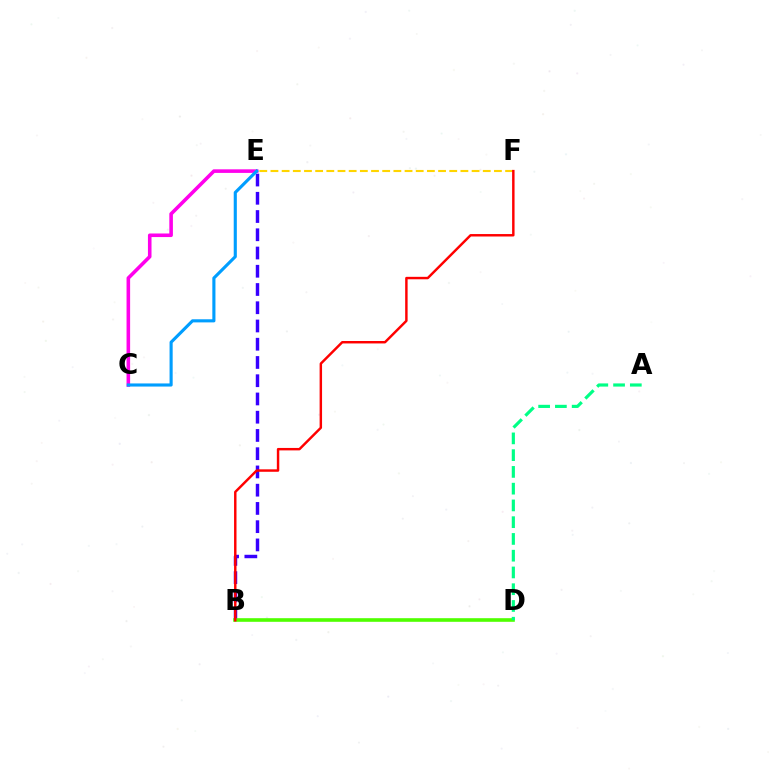{('E', 'F'): [{'color': '#ffd500', 'line_style': 'dashed', 'thickness': 1.52}], ('B', 'E'): [{'color': '#3700ff', 'line_style': 'dashed', 'thickness': 2.48}], ('B', 'D'): [{'color': '#4fff00', 'line_style': 'solid', 'thickness': 2.61}], ('C', 'E'): [{'color': '#ff00ed', 'line_style': 'solid', 'thickness': 2.58}, {'color': '#009eff', 'line_style': 'solid', 'thickness': 2.24}], ('A', 'D'): [{'color': '#00ff86', 'line_style': 'dashed', 'thickness': 2.28}], ('B', 'F'): [{'color': '#ff0000', 'line_style': 'solid', 'thickness': 1.76}]}